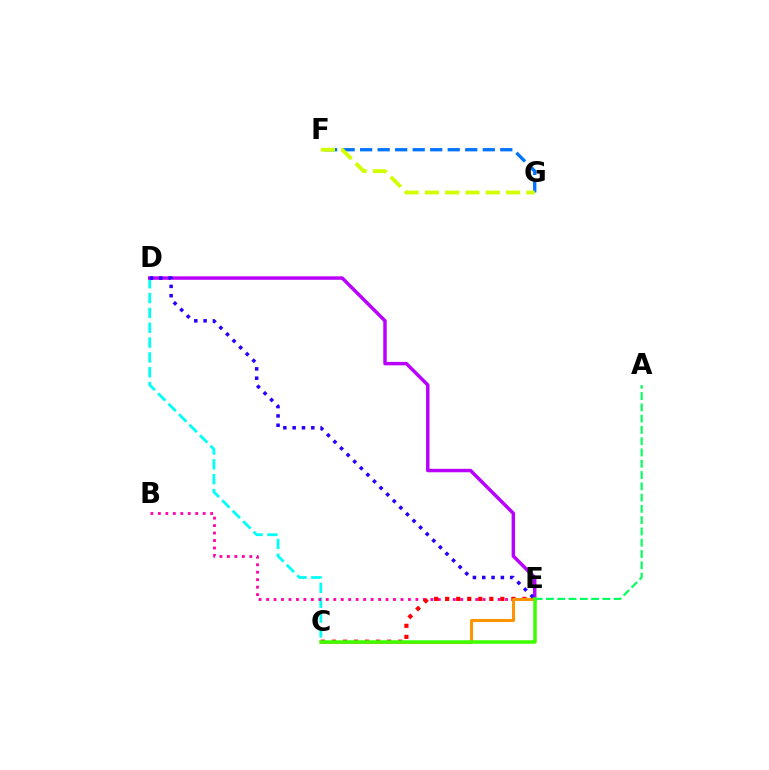{('C', 'D'): [{'color': '#00fff6', 'line_style': 'dashed', 'thickness': 2.02}], ('B', 'E'): [{'color': '#ff00ac', 'line_style': 'dotted', 'thickness': 2.03}], ('C', 'E'): [{'color': '#ff0000', 'line_style': 'dotted', 'thickness': 3.0}, {'color': '#ff9400', 'line_style': 'solid', 'thickness': 2.18}, {'color': '#3dff00', 'line_style': 'solid', 'thickness': 2.53}], ('F', 'G'): [{'color': '#0074ff', 'line_style': 'dashed', 'thickness': 2.38}, {'color': '#d1ff00', 'line_style': 'dashed', 'thickness': 2.76}], ('D', 'E'): [{'color': '#b900ff', 'line_style': 'solid', 'thickness': 2.49}, {'color': '#2500ff', 'line_style': 'dotted', 'thickness': 2.53}], ('A', 'E'): [{'color': '#00ff5c', 'line_style': 'dashed', 'thickness': 1.53}]}